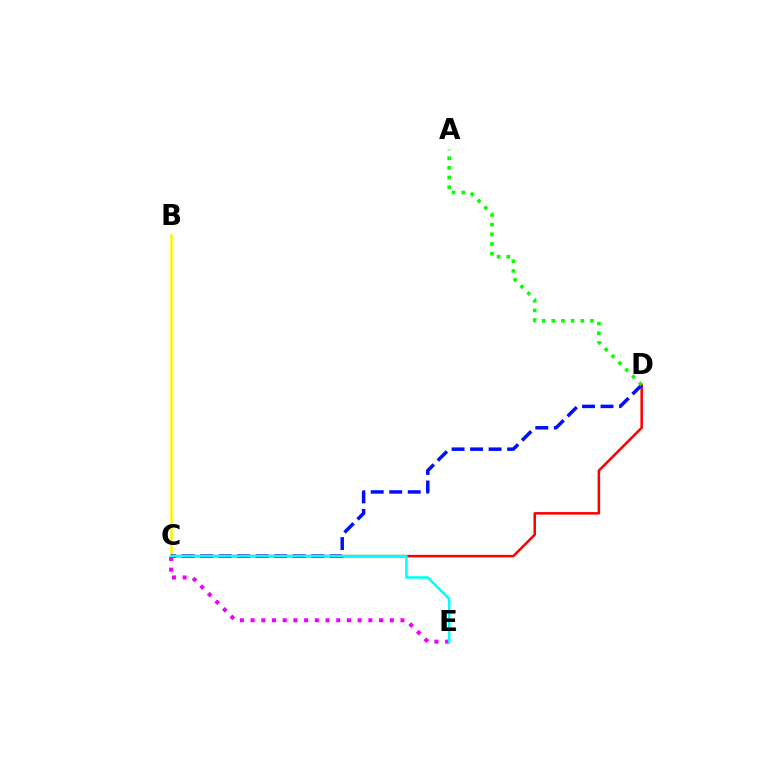{('B', 'C'): [{'color': '#fcf500', 'line_style': 'solid', 'thickness': 1.8}], ('C', 'D'): [{'color': '#ff0000', 'line_style': 'solid', 'thickness': 1.82}, {'color': '#0010ff', 'line_style': 'dashed', 'thickness': 2.52}], ('C', 'E'): [{'color': '#ee00ff', 'line_style': 'dotted', 'thickness': 2.91}, {'color': '#00fff6', 'line_style': 'solid', 'thickness': 1.85}], ('A', 'D'): [{'color': '#08ff00', 'line_style': 'dotted', 'thickness': 2.63}]}